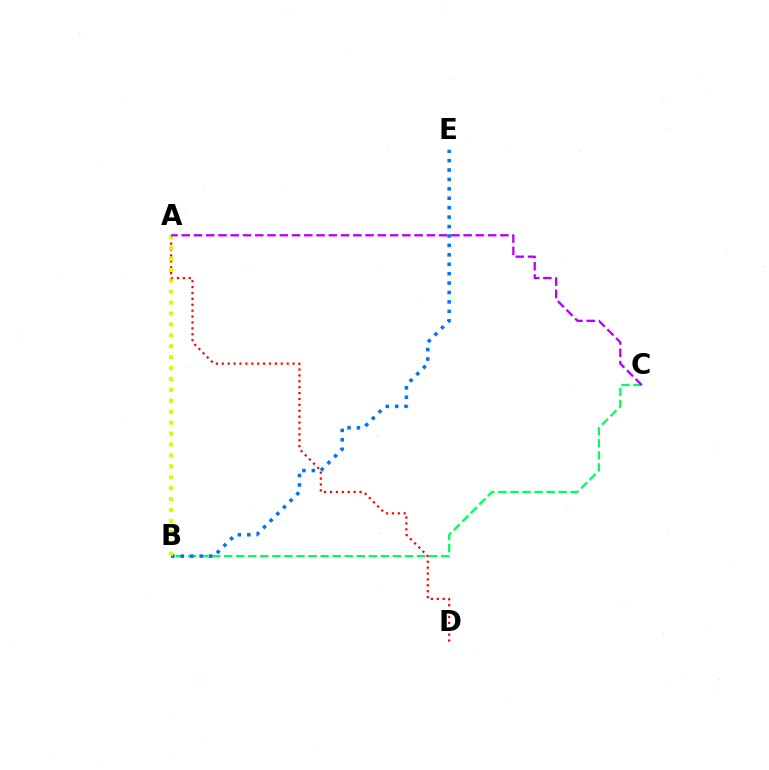{('A', 'D'): [{'color': '#ff0000', 'line_style': 'dotted', 'thickness': 1.6}], ('B', 'C'): [{'color': '#00ff5c', 'line_style': 'dashed', 'thickness': 1.64}], ('B', 'E'): [{'color': '#0074ff', 'line_style': 'dotted', 'thickness': 2.56}], ('A', 'B'): [{'color': '#d1ff00', 'line_style': 'dotted', 'thickness': 2.97}], ('A', 'C'): [{'color': '#b900ff', 'line_style': 'dashed', 'thickness': 1.67}]}